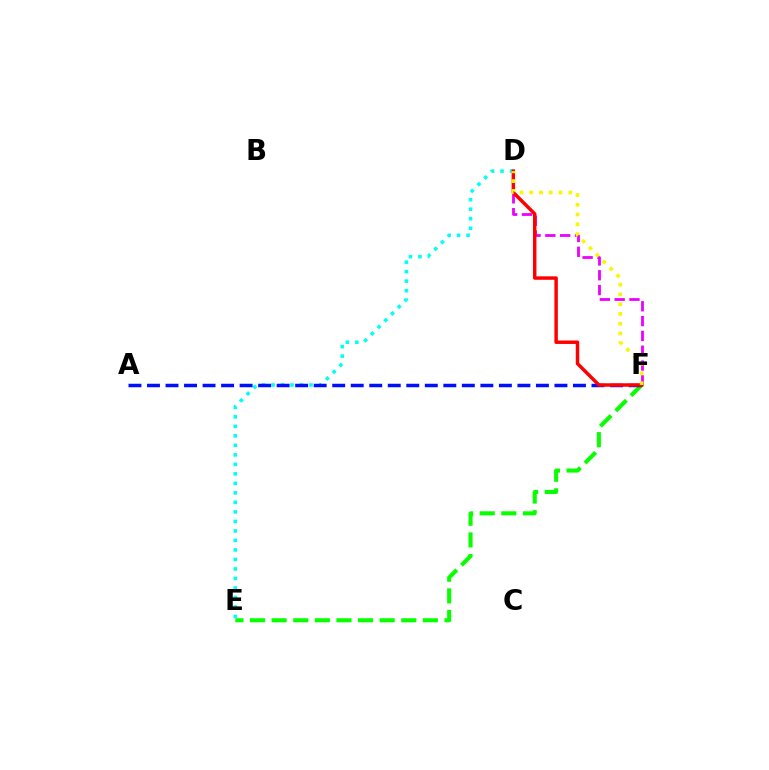{('E', 'F'): [{'color': '#08ff00', 'line_style': 'dashed', 'thickness': 2.94}], ('D', 'F'): [{'color': '#ee00ff', 'line_style': 'dashed', 'thickness': 2.01}, {'color': '#ff0000', 'line_style': 'solid', 'thickness': 2.49}, {'color': '#fcf500', 'line_style': 'dotted', 'thickness': 2.65}], ('D', 'E'): [{'color': '#00fff6', 'line_style': 'dotted', 'thickness': 2.58}], ('A', 'F'): [{'color': '#0010ff', 'line_style': 'dashed', 'thickness': 2.52}]}